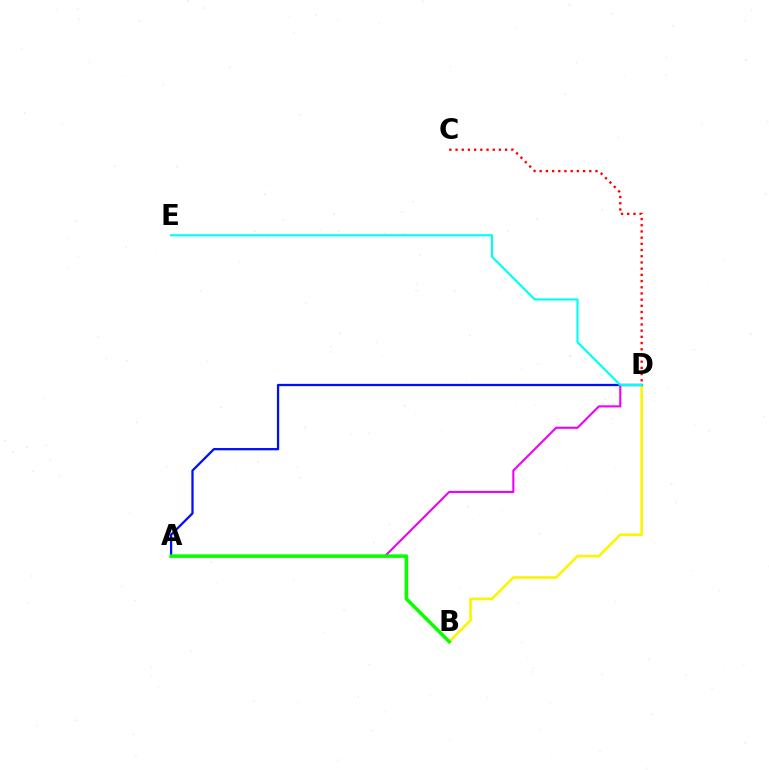{('A', 'D'): [{'color': '#ee00ff', 'line_style': 'solid', 'thickness': 1.51}, {'color': '#0010ff', 'line_style': 'solid', 'thickness': 1.64}], ('C', 'D'): [{'color': '#ff0000', 'line_style': 'dotted', 'thickness': 1.68}], ('B', 'D'): [{'color': '#fcf500', 'line_style': 'solid', 'thickness': 1.88}], ('A', 'B'): [{'color': '#08ff00', 'line_style': 'solid', 'thickness': 2.54}], ('D', 'E'): [{'color': '#00fff6', 'line_style': 'solid', 'thickness': 1.56}]}